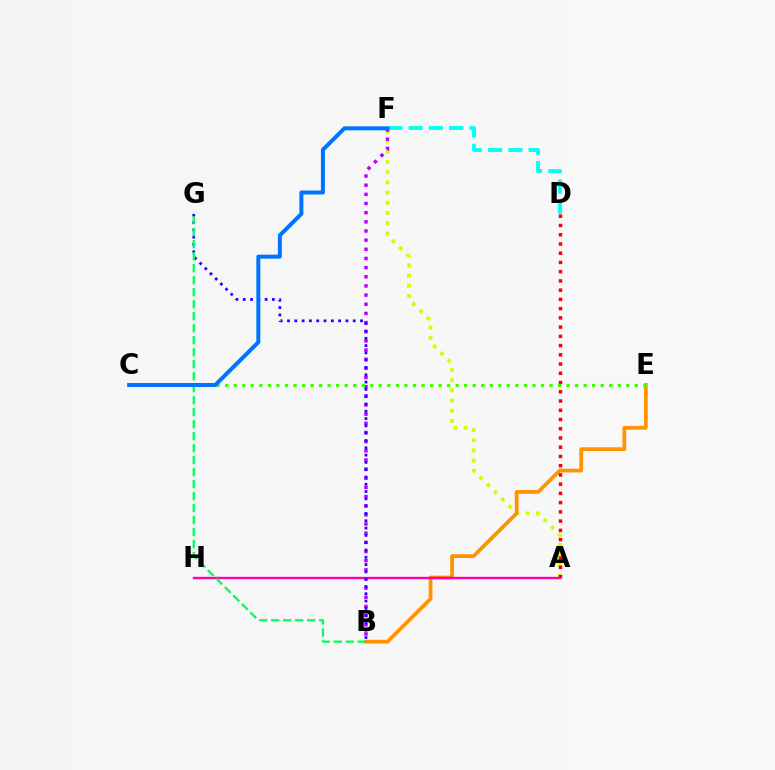{('A', 'F'): [{'color': '#d1ff00', 'line_style': 'dotted', 'thickness': 2.77}], ('D', 'F'): [{'color': '#00fff6', 'line_style': 'dashed', 'thickness': 2.76}], ('B', 'E'): [{'color': '#ff9400', 'line_style': 'solid', 'thickness': 2.71}], ('A', 'D'): [{'color': '#ff0000', 'line_style': 'dotted', 'thickness': 2.51}], ('B', 'F'): [{'color': '#b900ff', 'line_style': 'dotted', 'thickness': 2.49}], ('C', 'E'): [{'color': '#3dff00', 'line_style': 'dotted', 'thickness': 2.32}], ('A', 'H'): [{'color': '#ff00ac', 'line_style': 'solid', 'thickness': 1.7}], ('B', 'G'): [{'color': '#2500ff', 'line_style': 'dotted', 'thickness': 1.98}, {'color': '#00ff5c', 'line_style': 'dashed', 'thickness': 1.63}], ('C', 'F'): [{'color': '#0074ff', 'line_style': 'solid', 'thickness': 2.88}]}